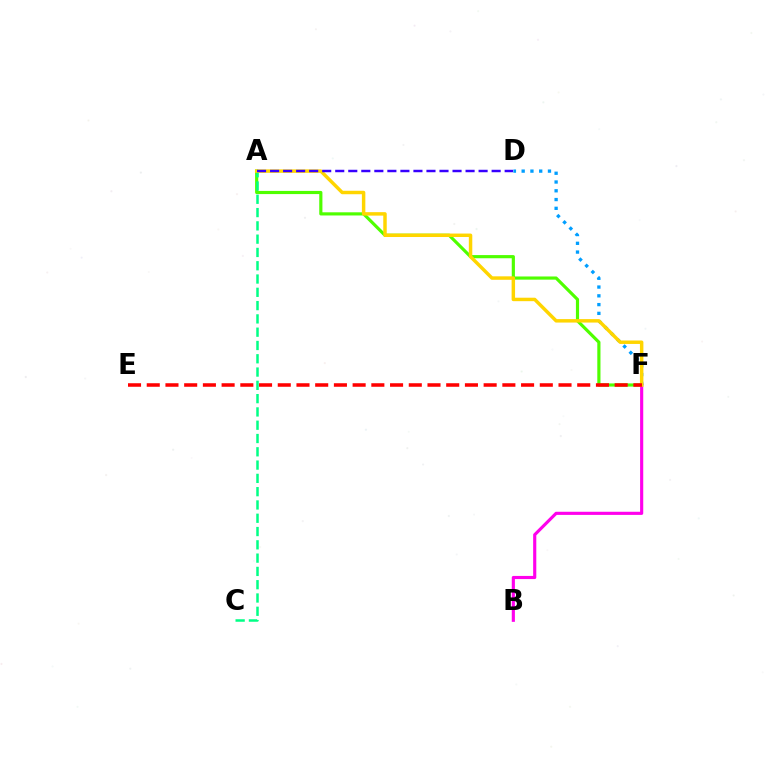{('A', 'F'): [{'color': '#4fff00', 'line_style': 'solid', 'thickness': 2.28}, {'color': '#ffd500', 'line_style': 'solid', 'thickness': 2.49}], ('D', 'F'): [{'color': '#009eff', 'line_style': 'dotted', 'thickness': 2.38}], ('A', 'C'): [{'color': '#00ff86', 'line_style': 'dashed', 'thickness': 1.81}], ('B', 'F'): [{'color': '#ff00ed', 'line_style': 'solid', 'thickness': 2.26}], ('A', 'D'): [{'color': '#3700ff', 'line_style': 'dashed', 'thickness': 1.77}], ('E', 'F'): [{'color': '#ff0000', 'line_style': 'dashed', 'thickness': 2.54}]}